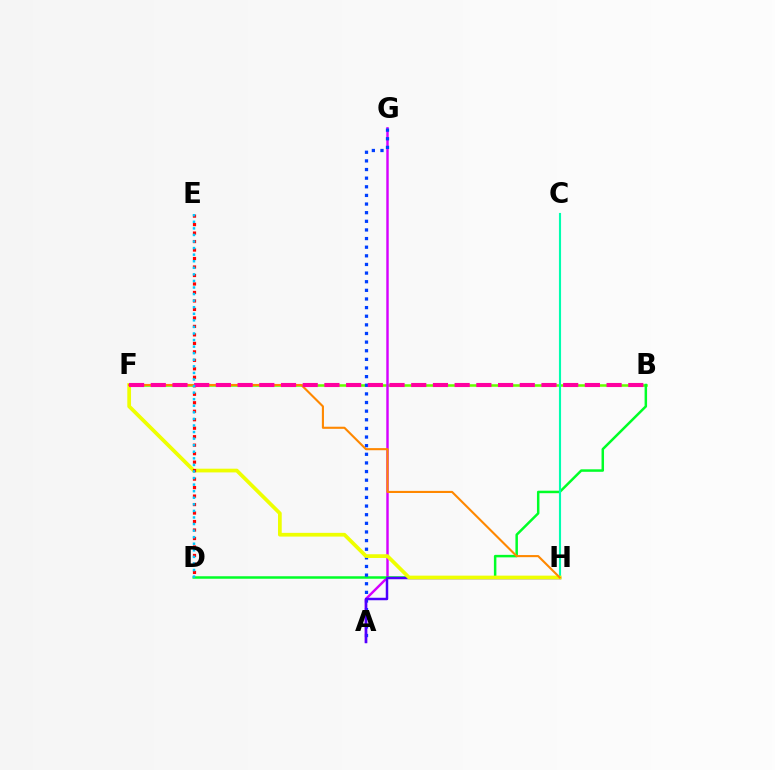{('B', 'F'): [{'color': '#66ff00', 'line_style': 'solid', 'thickness': 1.84}, {'color': '#ff00a0', 'line_style': 'dashed', 'thickness': 2.95}], ('A', 'G'): [{'color': '#d600ff', 'line_style': 'solid', 'thickness': 1.75}, {'color': '#003fff', 'line_style': 'dotted', 'thickness': 2.34}], ('B', 'D'): [{'color': '#00ff27', 'line_style': 'solid', 'thickness': 1.79}], ('C', 'H'): [{'color': '#00ffaf', 'line_style': 'solid', 'thickness': 1.53}], ('A', 'H'): [{'color': '#4f00ff', 'line_style': 'solid', 'thickness': 1.79}], ('F', 'H'): [{'color': '#eeff00', 'line_style': 'solid', 'thickness': 2.68}, {'color': '#ff8800', 'line_style': 'solid', 'thickness': 1.52}], ('D', 'E'): [{'color': '#ff0000', 'line_style': 'dotted', 'thickness': 2.31}, {'color': '#00c7ff', 'line_style': 'dotted', 'thickness': 1.79}]}